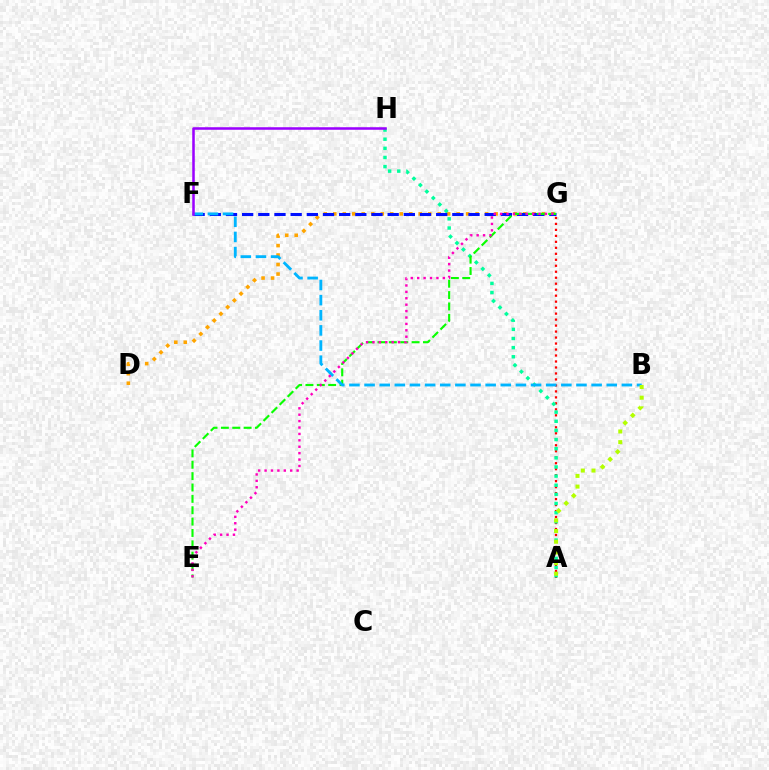{('D', 'G'): [{'color': '#ffa500', 'line_style': 'dotted', 'thickness': 2.58}], ('A', 'G'): [{'color': '#ff0000', 'line_style': 'dotted', 'thickness': 1.63}], ('A', 'H'): [{'color': '#00ff9d', 'line_style': 'dotted', 'thickness': 2.48}], ('F', 'G'): [{'color': '#0010ff', 'line_style': 'dashed', 'thickness': 2.2}], ('E', 'G'): [{'color': '#08ff00', 'line_style': 'dashed', 'thickness': 1.54}, {'color': '#ff00bd', 'line_style': 'dotted', 'thickness': 1.74}], ('B', 'F'): [{'color': '#00b5ff', 'line_style': 'dashed', 'thickness': 2.06}], ('F', 'H'): [{'color': '#9b00ff', 'line_style': 'solid', 'thickness': 1.83}], ('A', 'B'): [{'color': '#b3ff00', 'line_style': 'dotted', 'thickness': 2.9}]}